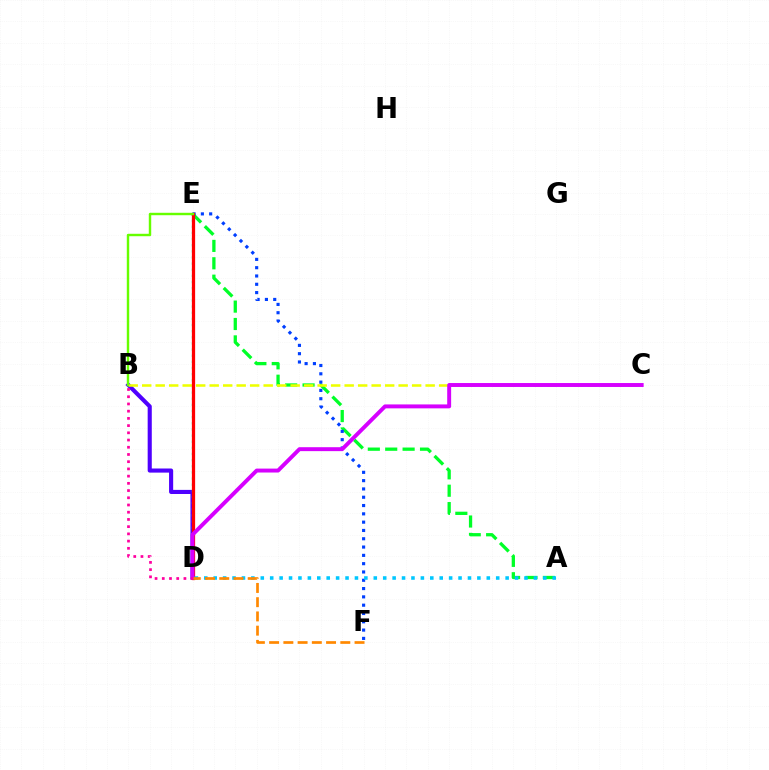{('A', 'E'): [{'color': '#00ff27', 'line_style': 'dashed', 'thickness': 2.36}], ('B', 'D'): [{'color': '#4f00ff', 'line_style': 'solid', 'thickness': 2.96}, {'color': '#ff00a0', 'line_style': 'dotted', 'thickness': 1.96}], ('D', 'E'): [{'color': '#00ffaf', 'line_style': 'dotted', 'thickness': 1.67}, {'color': '#ff0000', 'line_style': 'solid', 'thickness': 2.34}], ('E', 'F'): [{'color': '#003fff', 'line_style': 'dotted', 'thickness': 2.26}], ('B', 'C'): [{'color': '#eeff00', 'line_style': 'dashed', 'thickness': 1.83}], ('C', 'D'): [{'color': '#d600ff', 'line_style': 'solid', 'thickness': 2.83}], ('A', 'D'): [{'color': '#00c7ff', 'line_style': 'dotted', 'thickness': 2.56}], ('B', 'E'): [{'color': '#66ff00', 'line_style': 'solid', 'thickness': 1.75}], ('D', 'F'): [{'color': '#ff8800', 'line_style': 'dashed', 'thickness': 1.93}]}